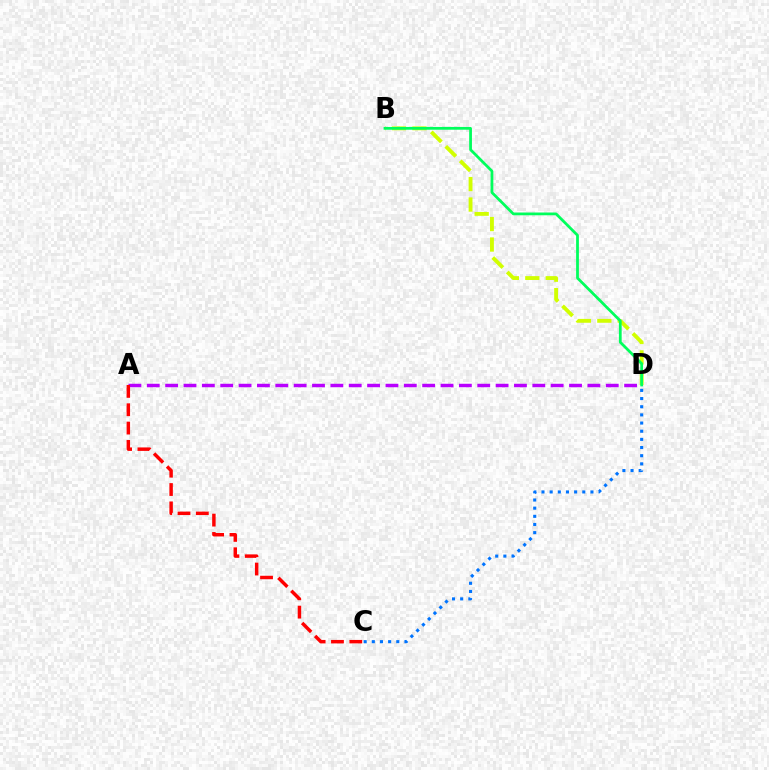{('B', 'D'): [{'color': '#d1ff00', 'line_style': 'dashed', 'thickness': 2.78}, {'color': '#00ff5c', 'line_style': 'solid', 'thickness': 1.99}], ('A', 'D'): [{'color': '#b900ff', 'line_style': 'dashed', 'thickness': 2.49}], ('A', 'C'): [{'color': '#ff0000', 'line_style': 'dashed', 'thickness': 2.49}], ('C', 'D'): [{'color': '#0074ff', 'line_style': 'dotted', 'thickness': 2.22}]}